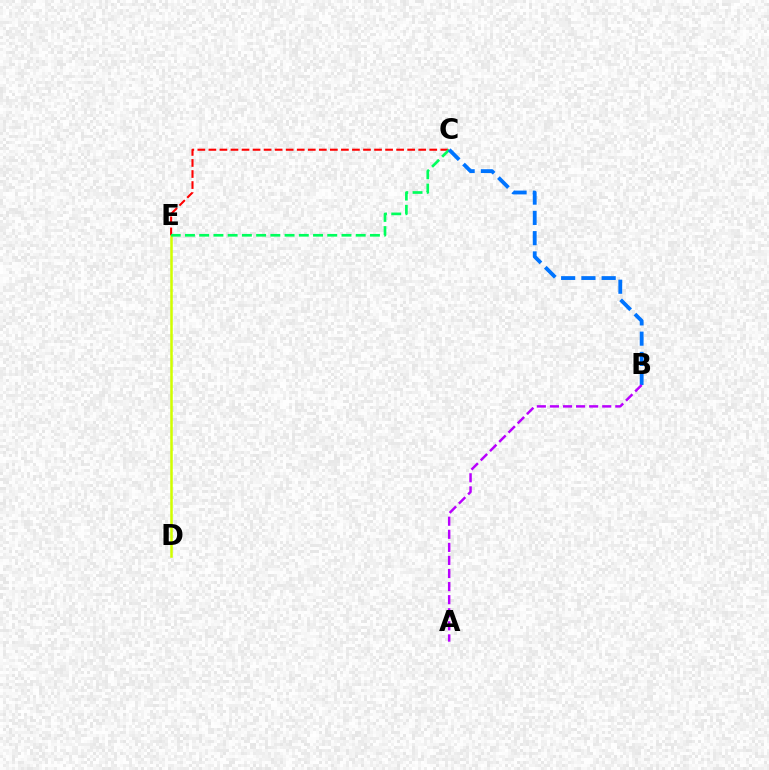{('D', 'E'): [{'color': '#d1ff00', 'line_style': 'solid', 'thickness': 1.82}], ('C', 'E'): [{'color': '#ff0000', 'line_style': 'dashed', 'thickness': 1.5}, {'color': '#00ff5c', 'line_style': 'dashed', 'thickness': 1.93}], ('B', 'C'): [{'color': '#0074ff', 'line_style': 'dashed', 'thickness': 2.75}], ('A', 'B'): [{'color': '#b900ff', 'line_style': 'dashed', 'thickness': 1.78}]}